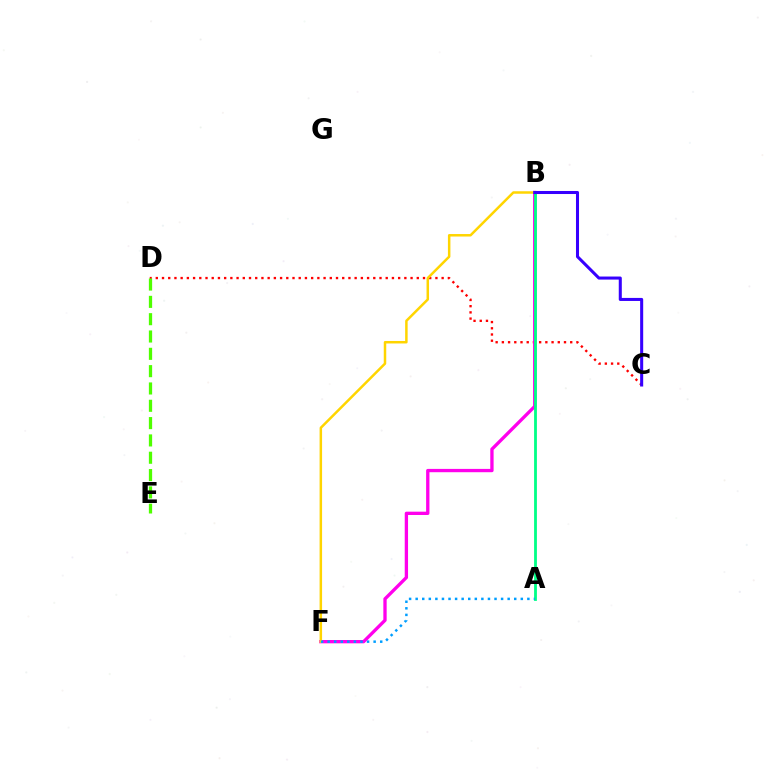{('C', 'D'): [{'color': '#ff0000', 'line_style': 'dotted', 'thickness': 1.69}], ('B', 'F'): [{'color': '#ff00ed', 'line_style': 'solid', 'thickness': 2.39}, {'color': '#ffd500', 'line_style': 'solid', 'thickness': 1.8}], ('D', 'E'): [{'color': '#4fff00', 'line_style': 'dashed', 'thickness': 2.35}], ('A', 'B'): [{'color': '#00ff86', 'line_style': 'solid', 'thickness': 2.02}], ('B', 'C'): [{'color': '#3700ff', 'line_style': 'solid', 'thickness': 2.19}], ('A', 'F'): [{'color': '#009eff', 'line_style': 'dotted', 'thickness': 1.79}]}